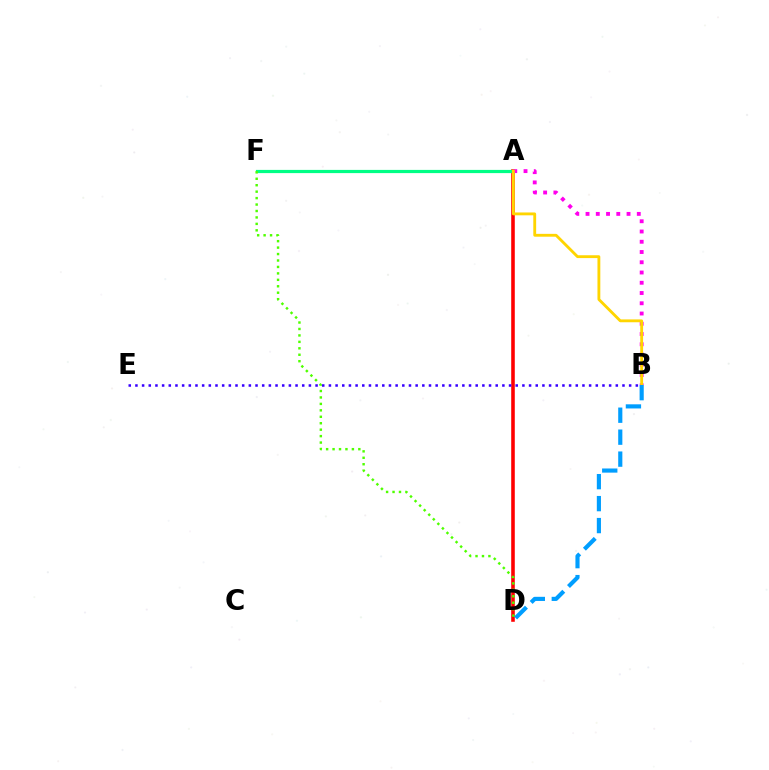{('A', 'D'): [{'color': '#ff0000', 'line_style': 'solid', 'thickness': 2.58}], ('A', 'F'): [{'color': '#00ff86', 'line_style': 'solid', 'thickness': 2.3}], ('D', 'F'): [{'color': '#4fff00', 'line_style': 'dotted', 'thickness': 1.75}], ('A', 'B'): [{'color': '#ff00ed', 'line_style': 'dotted', 'thickness': 2.79}, {'color': '#ffd500', 'line_style': 'solid', 'thickness': 2.05}], ('B', 'E'): [{'color': '#3700ff', 'line_style': 'dotted', 'thickness': 1.81}], ('B', 'D'): [{'color': '#009eff', 'line_style': 'dashed', 'thickness': 2.98}]}